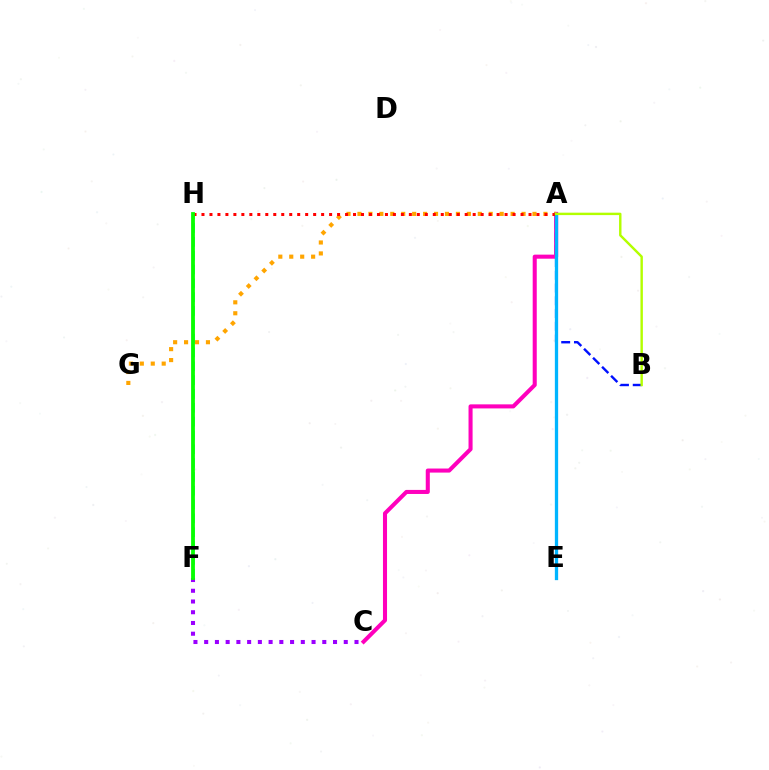{('A', 'C'): [{'color': '#ff00bd', 'line_style': 'solid', 'thickness': 2.92}], ('A', 'G'): [{'color': '#ffa500', 'line_style': 'dotted', 'thickness': 2.97}], ('A', 'B'): [{'color': '#0010ff', 'line_style': 'dashed', 'thickness': 1.73}, {'color': '#b3ff00', 'line_style': 'solid', 'thickness': 1.74}], ('F', 'H'): [{'color': '#00ff9d', 'line_style': 'dashed', 'thickness': 1.88}, {'color': '#08ff00', 'line_style': 'solid', 'thickness': 2.73}], ('A', 'H'): [{'color': '#ff0000', 'line_style': 'dotted', 'thickness': 2.17}], ('C', 'F'): [{'color': '#9b00ff', 'line_style': 'dotted', 'thickness': 2.92}], ('A', 'E'): [{'color': '#00b5ff', 'line_style': 'solid', 'thickness': 2.37}]}